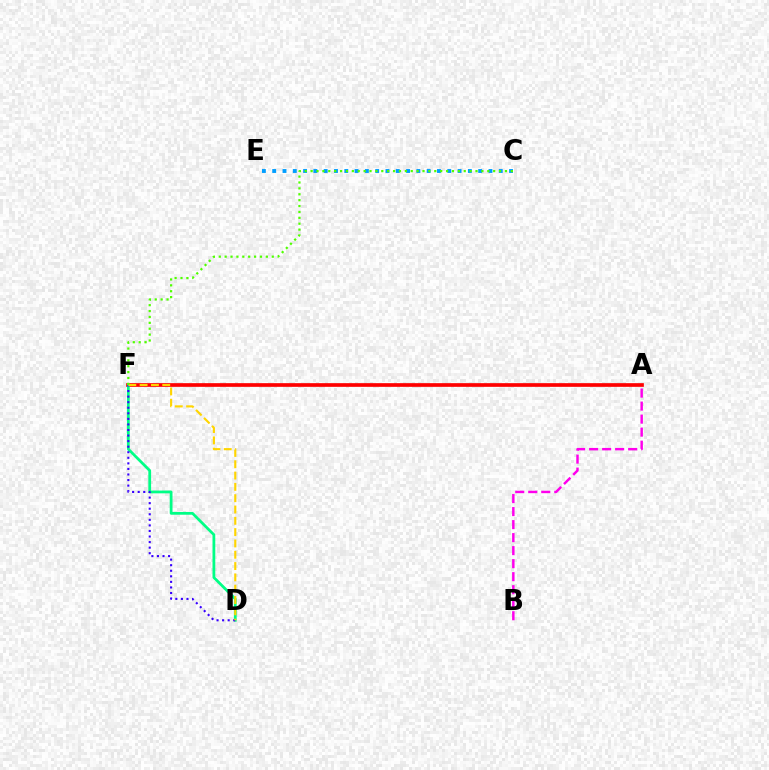{('A', 'F'): [{'color': '#ff0000', 'line_style': 'solid', 'thickness': 2.65}], ('C', 'E'): [{'color': '#009eff', 'line_style': 'dotted', 'thickness': 2.8}], ('A', 'B'): [{'color': '#ff00ed', 'line_style': 'dashed', 'thickness': 1.77}], ('D', 'F'): [{'color': '#00ff86', 'line_style': 'solid', 'thickness': 1.99}, {'color': '#3700ff', 'line_style': 'dotted', 'thickness': 1.51}, {'color': '#ffd500', 'line_style': 'dashed', 'thickness': 1.54}], ('C', 'F'): [{'color': '#4fff00', 'line_style': 'dotted', 'thickness': 1.6}]}